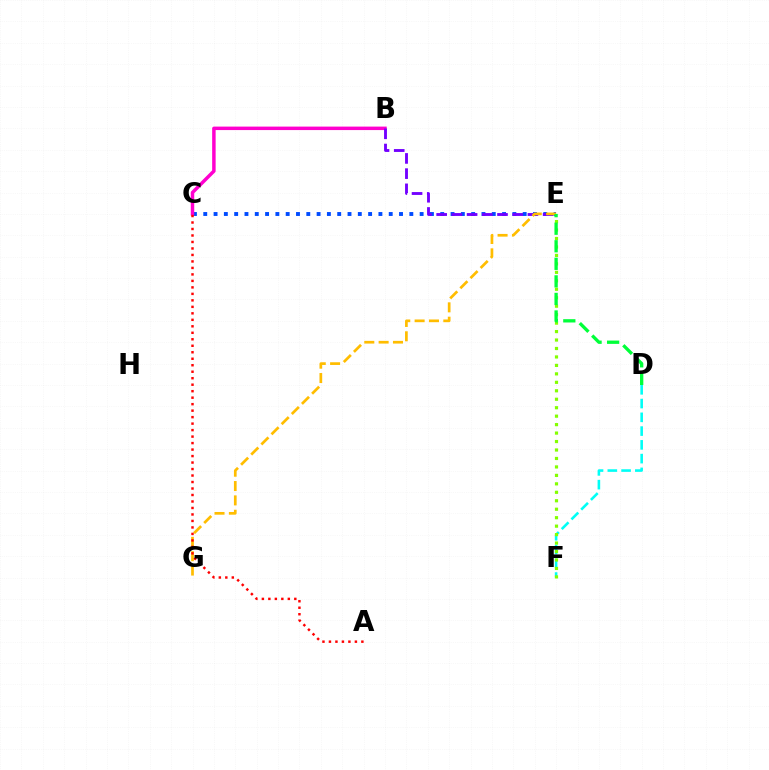{('C', 'E'): [{'color': '#004bff', 'line_style': 'dotted', 'thickness': 2.8}], ('B', 'C'): [{'color': '#ff00cf', 'line_style': 'solid', 'thickness': 2.5}], ('B', 'E'): [{'color': '#7200ff', 'line_style': 'dashed', 'thickness': 2.07}], ('E', 'G'): [{'color': '#ffbd00', 'line_style': 'dashed', 'thickness': 1.95}], ('D', 'F'): [{'color': '#00fff6', 'line_style': 'dashed', 'thickness': 1.87}], ('E', 'F'): [{'color': '#84ff00', 'line_style': 'dotted', 'thickness': 2.3}], ('D', 'E'): [{'color': '#00ff39', 'line_style': 'dashed', 'thickness': 2.38}], ('A', 'C'): [{'color': '#ff0000', 'line_style': 'dotted', 'thickness': 1.76}]}